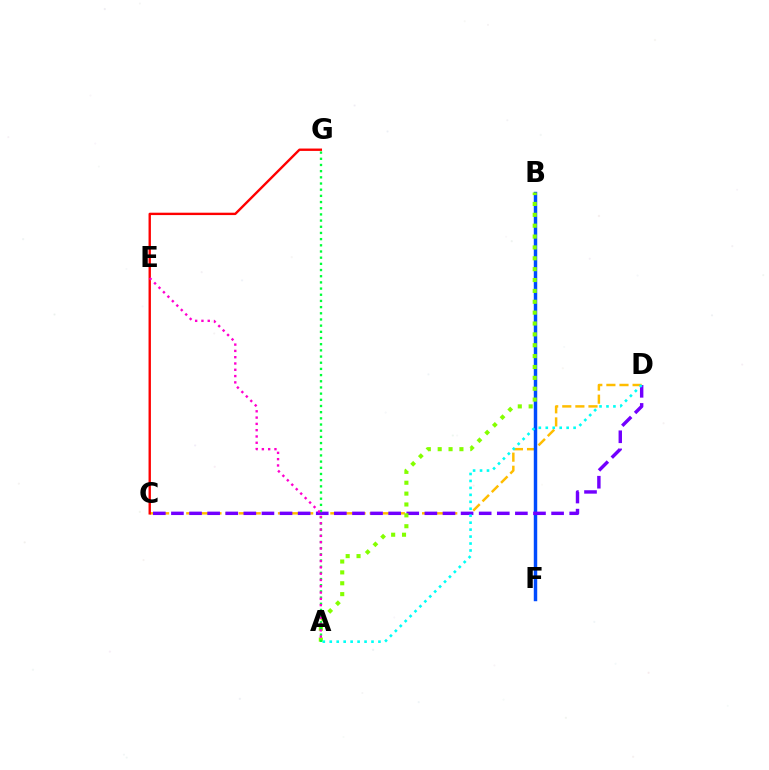{('C', 'D'): [{'color': '#ffbd00', 'line_style': 'dashed', 'thickness': 1.78}, {'color': '#7200ff', 'line_style': 'dashed', 'thickness': 2.46}], ('B', 'F'): [{'color': '#004bff', 'line_style': 'solid', 'thickness': 2.48}], ('C', 'G'): [{'color': '#ff0000', 'line_style': 'solid', 'thickness': 1.71}], ('A', 'B'): [{'color': '#84ff00', 'line_style': 'dotted', 'thickness': 2.95}], ('A', 'G'): [{'color': '#00ff39', 'line_style': 'dotted', 'thickness': 1.68}], ('A', 'D'): [{'color': '#00fff6', 'line_style': 'dotted', 'thickness': 1.89}], ('A', 'E'): [{'color': '#ff00cf', 'line_style': 'dotted', 'thickness': 1.71}]}